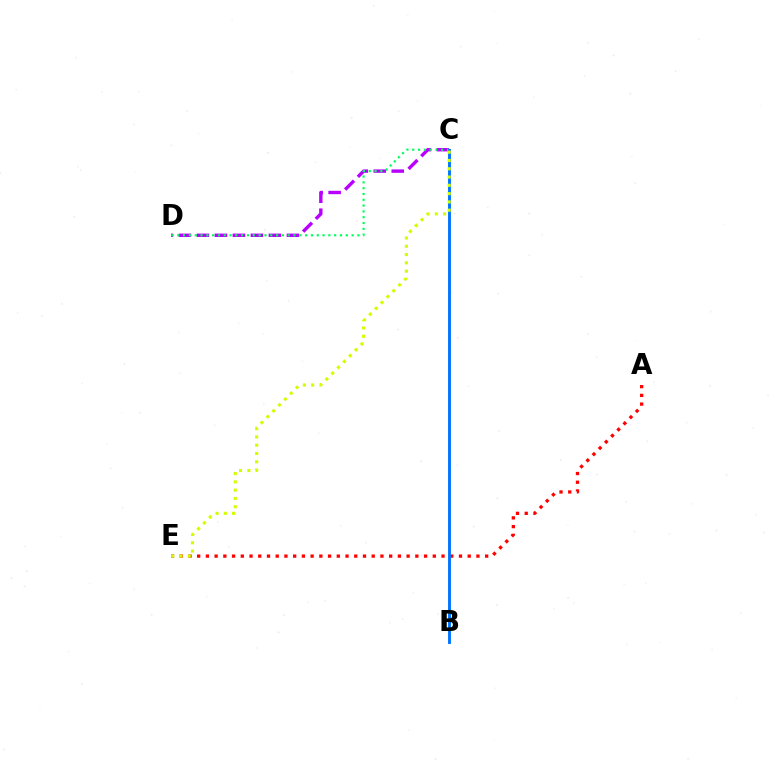{('C', 'D'): [{'color': '#b900ff', 'line_style': 'dashed', 'thickness': 2.44}, {'color': '#00ff5c', 'line_style': 'dotted', 'thickness': 1.58}], ('A', 'E'): [{'color': '#ff0000', 'line_style': 'dotted', 'thickness': 2.37}], ('B', 'C'): [{'color': '#0074ff', 'line_style': 'solid', 'thickness': 2.08}], ('C', 'E'): [{'color': '#d1ff00', 'line_style': 'dotted', 'thickness': 2.25}]}